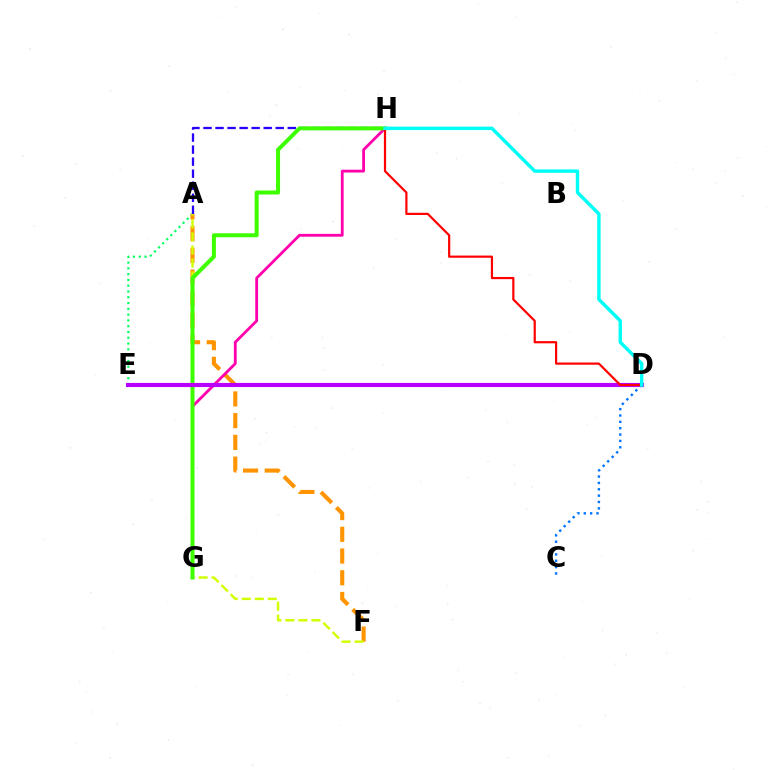{('A', 'E'): [{'color': '#00ff5c', 'line_style': 'dotted', 'thickness': 1.57}], ('A', 'F'): [{'color': '#ff9400', 'line_style': 'dashed', 'thickness': 2.95}, {'color': '#d1ff00', 'line_style': 'dashed', 'thickness': 1.77}], ('A', 'H'): [{'color': '#2500ff', 'line_style': 'dashed', 'thickness': 1.64}], ('G', 'H'): [{'color': '#ff00ac', 'line_style': 'solid', 'thickness': 2.03}, {'color': '#3dff00', 'line_style': 'solid', 'thickness': 2.88}], ('D', 'E'): [{'color': '#b900ff', 'line_style': 'solid', 'thickness': 2.97}], ('C', 'D'): [{'color': '#0074ff', 'line_style': 'dotted', 'thickness': 1.73}], ('D', 'H'): [{'color': '#ff0000', 'line_style': 'solid', 'thickness': 1.59}, {'color': '#00fff6', 'line_style': 'solid', 'thickness': 2.47}]}